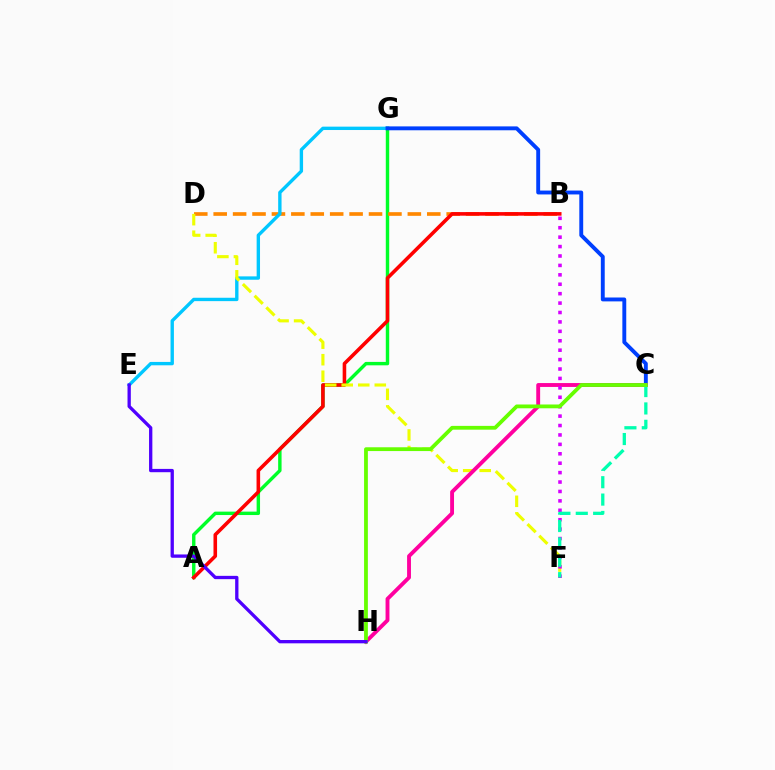{('A', 'G'): [{'color': '#00ff27', 'line_style': 'solid', 'thickness': 2.46}], ('B', 'D'): [{'color': '#ff8800', 'line_style': 'dashed', 'thickness': 2.64}], ('A', 'B'): [{'color': '#ff0000', 'line_style': 'solid', 'thickness': 2.58}], ('E', 'G'): [{'color': '#00c7ff', 'line_style': 'solid', 'thickness': 2.43}], ('C', 'G'): [{'color': '#003fff', 'line_style': 'solid', 'thickness': 2.8}], ('D', 'F'): [{'color': '#eeff00', 'line_style': 'dashed', 'thickness': 2.25}], ('C', 'H'): [{'color': '#ff00a0', 'line_style': 'solid', 'thickness': 2.79}, {'color': '#66ff00', 'line_style': 'solid', 'thickness': 2.73}], ('B', 'F'): [{'color': '#d600ff', 'line_style': 'dotted', 'thickness': 2.56}], ('C', 'F'): [{'color': '#00ffaf', 'line_style': 'dashed', 'thickness': 2.36}], ('E', 'H'): [{'color': '#4f00ff', 'line_style': 'solid', 'thickness': 2.38}]}